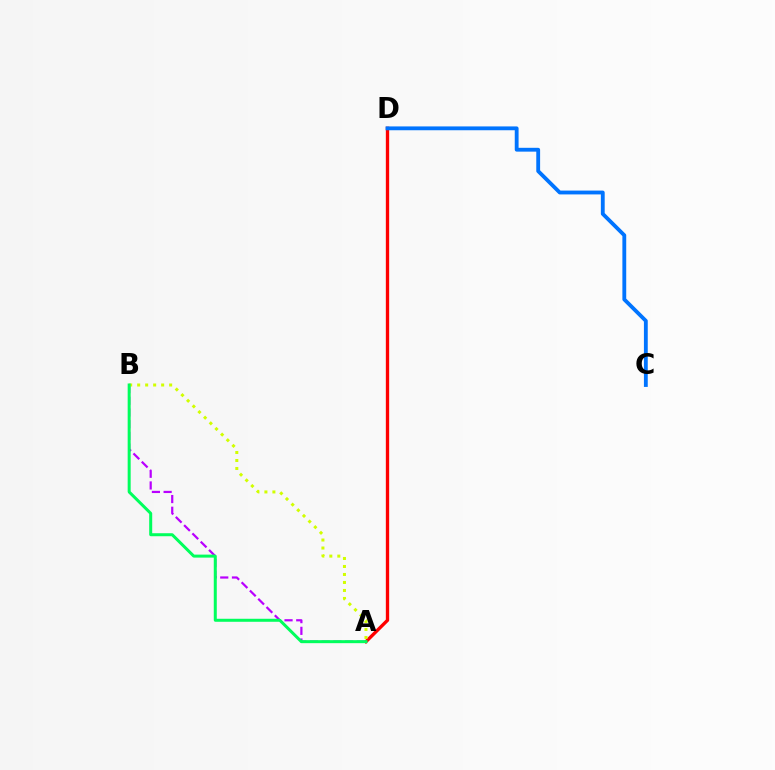{('A', 'D'): [{'color': '#ff0000', 'line_style': 'solid', 'thickness': 2.4}], ('A', 'B'): [{'color': '#b900ff', 'line_style': 'dashed', 'thickness': 1.59}, {'color': '#d1ff00', 'line_style': 'dotted', 'thickness': 2.17}, {'color': '#00ff5c', 'line_style': 'solid', 'thickness': 2.16}], ('C', 'D'): [{'color': '#0074ff', 'line_style': 'solid', 'thickness': 2.76}]}